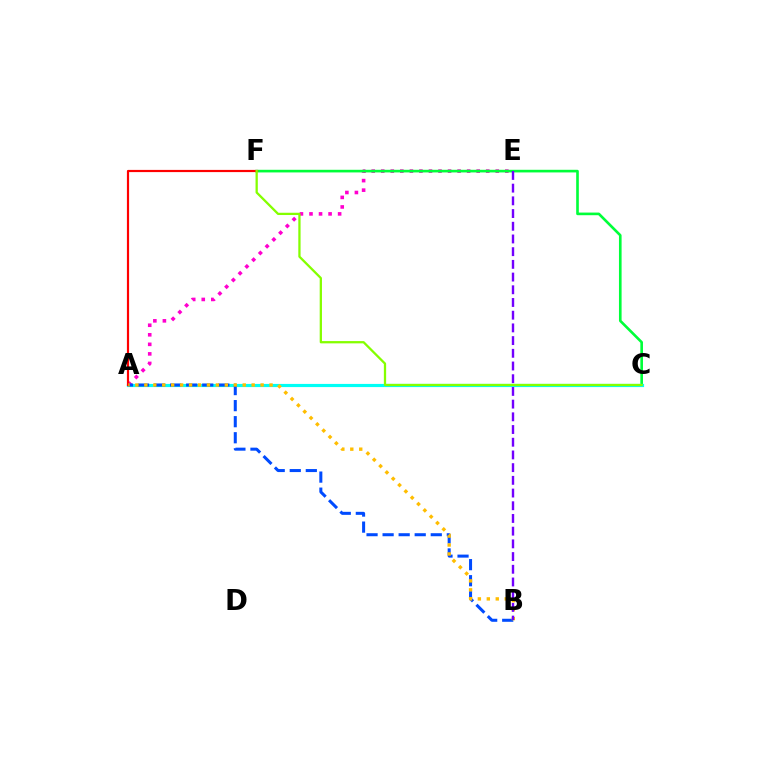{('A', 'E'): [{'color': '#ff00cf', 'line_style': 'dotted', 'thickness': 2.59}], ('C', 'F'): [{'color': '#00ff39', 'line_style': 'solid', 'thickness': 1.9}, {'color': '#84ff00', 'line_style': 'solid', 'thickness': 1.64}], ('A', 'C'): [{'color': '#00fff6', 'line_style': 'solid', 'thickness': 2.28}], ('A', 'B'): [{'color': '#004bff', 'line_style': 'dashed', 'thickness': 2.18}, {'color': '#ffbd00', 'line_style': 'dotted', 'thickness': 2.43}], ('A', 'F'): [{'color': '#ff0000', 'line_style': 'solid', 'thickness': 1.58}], ('B', 'E'): [{'color': '#7200ff', 'line_style': 'dashed', 'thickness': 1.73}]}